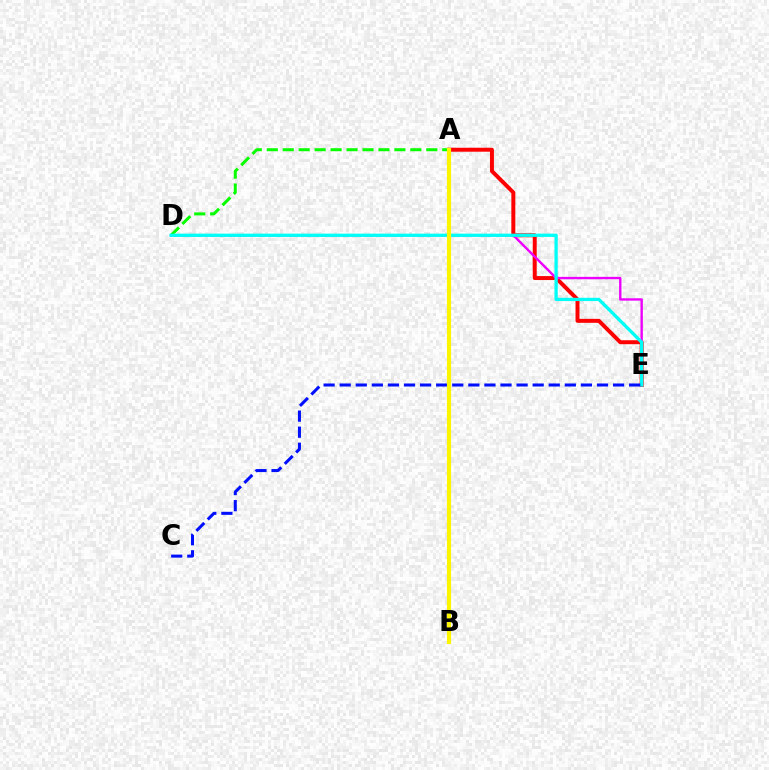{('A', 'E'): [{'color': '#ff0000', 'line_style': 'solid', 'thickness': 2.85}], ('A', 'D'): [{'color': '#08ff00', 'line_style': 'dashed', 'thickness': 2.17}], ('D', 'E'): [{'color': '#ee00ff', 'line_style': 'solid', 'thickness': 1.72}, {'color': '#00fff6', 'line_style': 'solid', 'thickness': 2.36}], ('C', 'E'): [{'color': '#0010ff', 'line_style': 'dashed', 'thickness': 2.18}], ('A', 'B'): [{'color': '#fcf500', 'line_style': 'solid', 'thickness': 2.99}]}